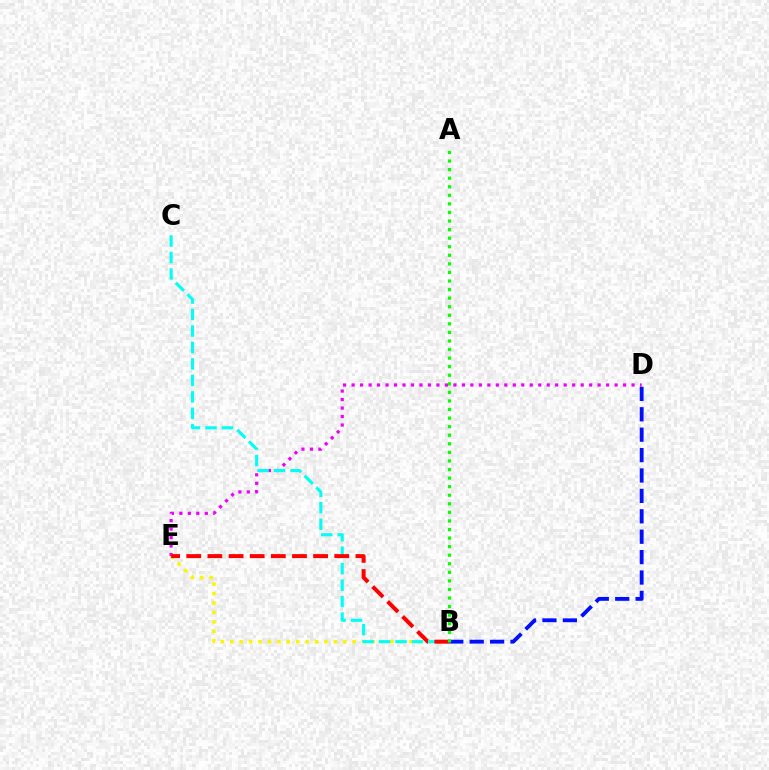{('D', 'E'): [{'color': '#ee00ff', 'line_style': 'dotted', 'thickness': 2.31}], ('B', 'E'): [{'color': '#fcf500', 'line_style': 'dotted', 'thickness': 2.56}, {'color': '#ff0000', 'line_style': 'dashed', 'thickness': 2.87}], ('B', 'C'): [{'color': '#00fff6', 'line_style': 'dashed', 'thickness': 2.24}], ('B', 'D'): [{'color': '#0010ff', 'line_style': 'dashed', 'thickness': 2.77}], ('A', 'B'): [{'color': '#08ff00', 'line_style': 'dotted', 'thickness': 2.33}]}